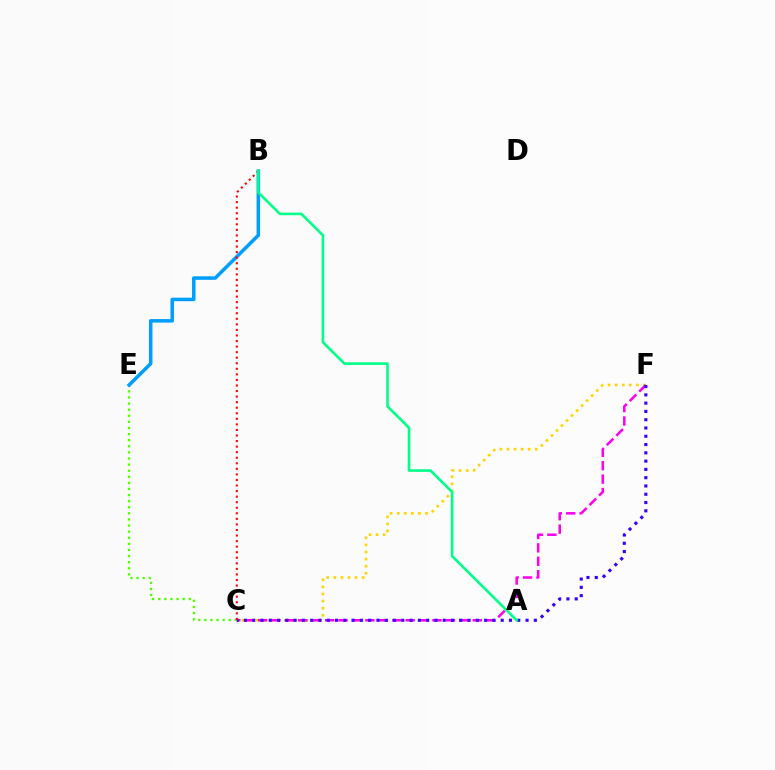{('C', 'F'): [{'color': '#ffd500', 'line_style': 'dotted', 'thickness': 1.93}, {'color': '#ff00ed', 'line_style': 'dashed', 'thickness': 1.82}, {'color': '#3700ff', 'line_style': 'dotted', 'thickness': 2.25}], ('C', 'E'): [{'color': '#4fff00', 'line_style': 'dotted', 'thickness': 1.66}], ('B', 'E'): [{'color': '#009eff', 'line_style': 'solid', 'thickness': 2.53}], ('B', 'C'): [{'color': '#ff0000', 'line_style': 'dotted', 'thickness': 1.51}], ('A', 'B'): [{'color': '#00ff86', 'line_style': 'solid', 'thickness': 1.88}]}